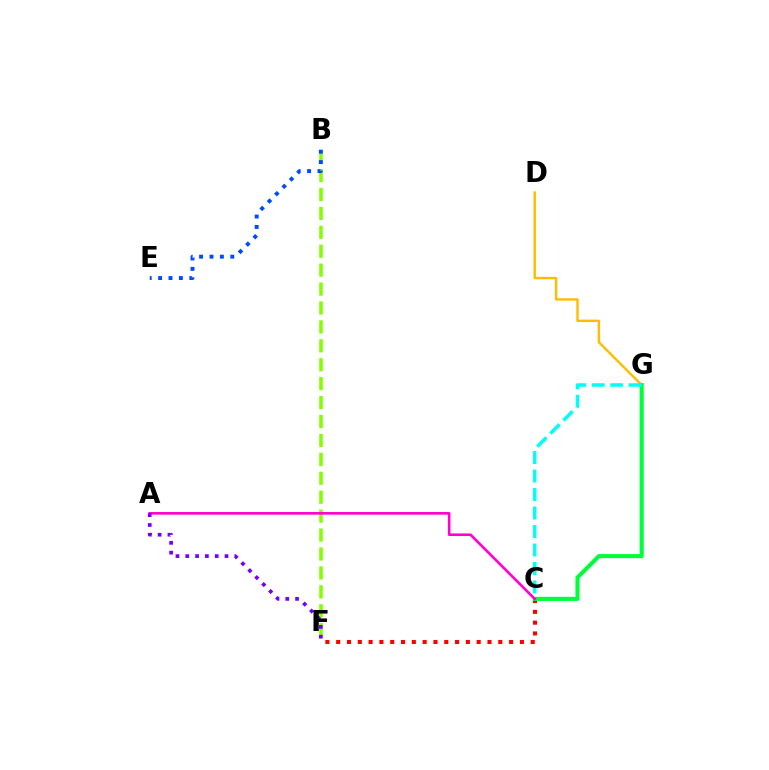{('C', 'F'): [{'color': '#ff0000', 'line_style': 'dotted', 'thickness': 2.94}], ('D', 'G'): [{'color': '#ffbd00', 'line_style': 'solid', 'thickness': 1.74}], ('C', 'G'): [{'color': '#00ff39', 'line_style': 'solid', 'thickness': 2.95}, {'color': '#00fff6', 'line_style': 'dashed', 'thickness': 2.51}], ('B', 'F'): [{'color': '#84ff00', 'line_style': 'dashed', 'thickness': 2.57}], ('B', 'E'): [{'color': '#004bff', 'line_style': 'dotted', 'thickness': 2.82}], ('A', 'C'): [{'color': '#ff00cf', 'line_style': 'solid', 'thickness': 1.88}], ('A', 'F'): [{'color': '#7200ff', 'line_style': 'dotted', 'thickness': 2.67}]}